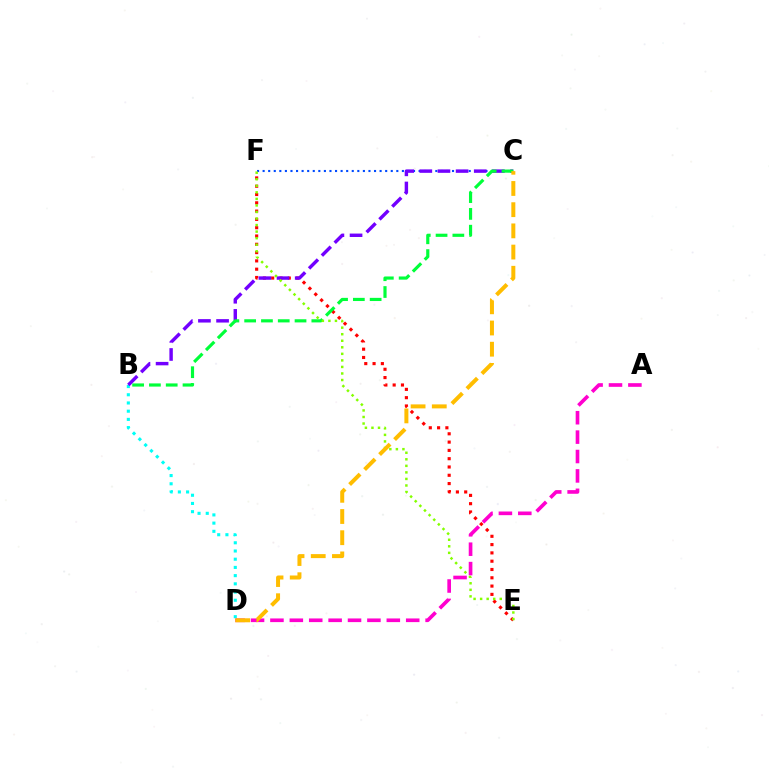{('B', 'D'): [{'color': '#00fff6', 'line_style': 'dotted', 'thickness': 2.23}], ('A', 'D'): [{'color': '#ff00cf', 'line_style': 'dashed', 'thickness': 2.64}], ('E', 'F'): [{'color': '#ff0000', 'line_style': 'dotted', 'thickness': 2.25}, {'color': '#84ff00', 'line_style': 'dotted', 'thickness': 1.78}], ('C', 'F'): [{'color': '#004bff', 'line_style': 'dotted', 'thickness': 1.51}], ('B', 'C'): [{'color': '#7200ff', 'line_style': 'dashed', 'thickness': 2.46}, {'color': '#00ff39', 'line_style': 'dashed', 'thickness': 2.28}], ('C', 'D'): [{'color': '#ffbd00', 'line_style': 'dashed', 'thickness': 2.88}]}